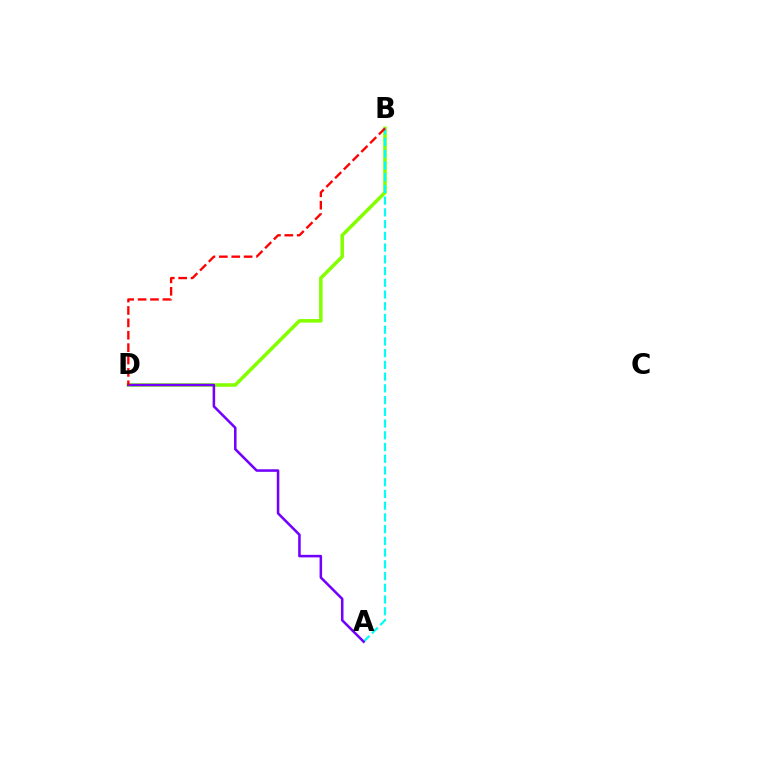{('B', 'D'): [{'color': '#84ff00', 'line_style': 'solid', 'thickness': 2.54}, {'color': '#ff0000', 'line_style': 'dashed', 'thickness': 1.68}], ('A', 'B'): [{'color': '#00fff6', 'line_style': 'dashed', 'thickness': 1.59}], ('A', 'D'): [{'color': '#7200ff', 'line_style': 'solid', 'thickness': 1.83}]}